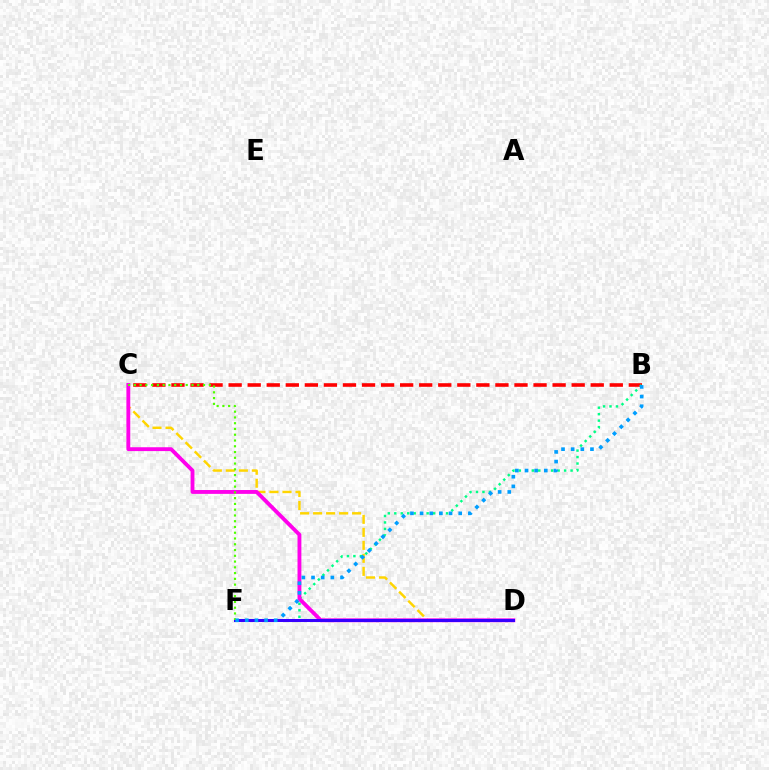{('C', 'D'): [{'color': '#ffd500', 'line_style': 'dashed', 'thickness': 1.77}, {'color': '#ff00ed', 'line_style': 'solid', 'thickness': 2.77}], ('B', 'C'): [{'color': '#ff0000', 'line_style': 'dashed', 'thickness': 2.59}], ('B', 'F'): [{'color': '#00ff86', 'line_style': 'dotted', 'thickness': 1.76}, {'color': '#009eff', 'line_style': 'dotted', 'thickness': 2.62}], ('D', 'F'): [{'color': '#3700ff', 'line_style': 'solid', 'thickness': 2.18}], ('C', 'F'): [{'color': '#4fff00', 'line_style': 'dotted', 'thickness': 1.57}]}